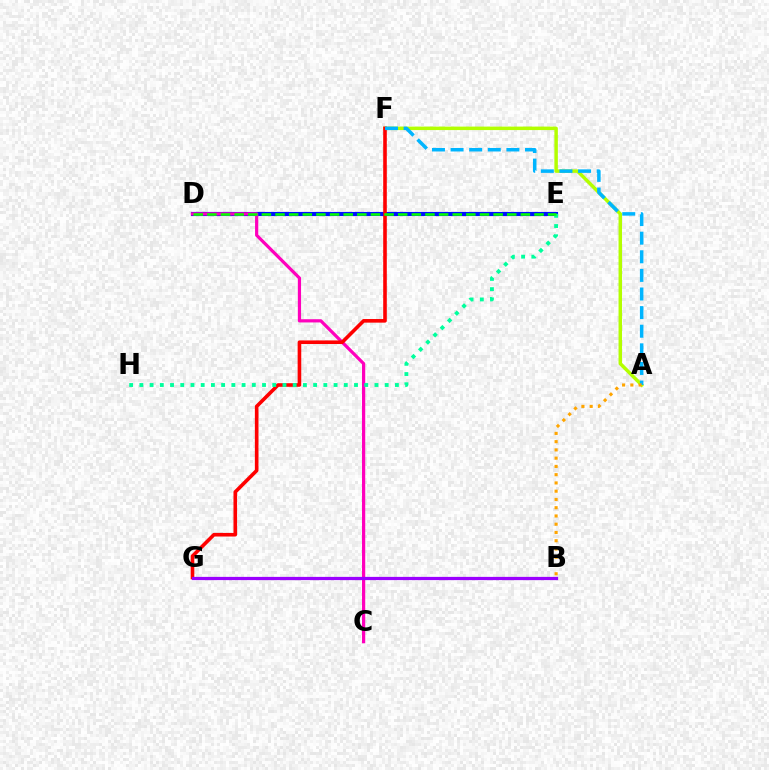{('A', 'F'): [{'color': '#b3ff00', 'line_style': 'solid', 'thickness': 2.5}, {'color': '#00b5ff', 'line_style': 'dashed', 'thickness': 2.53}], ('D', 'E'): [{'color': '#0010ff', 'line_style': 'solid', 'thickness': 2.97}, {'color': '#08ff00', 'line_style': 'dashed', 'thickness': 1.85}], ('C', 'D'): [{'color': '#ff00bd', 'line_style': 'solid', 'thickness': 2.31}], ('F', 'G'): [{'color': '#ff0000', 'line_style': 'solid', 'thickness': 2.6}], ('B', 'G'): [{'color': '#9b00ff', 'line_style': 'solid', 'thickness': 2.33}], ('E', 'H'): [{'color': '#00ff9d', 'line_style': 'dotted', 'thickness': 2.78}], ('A', 'B'): [{'color': '#ffa500', 'line_style': 'dotted', 'thickness': 2.24}]}